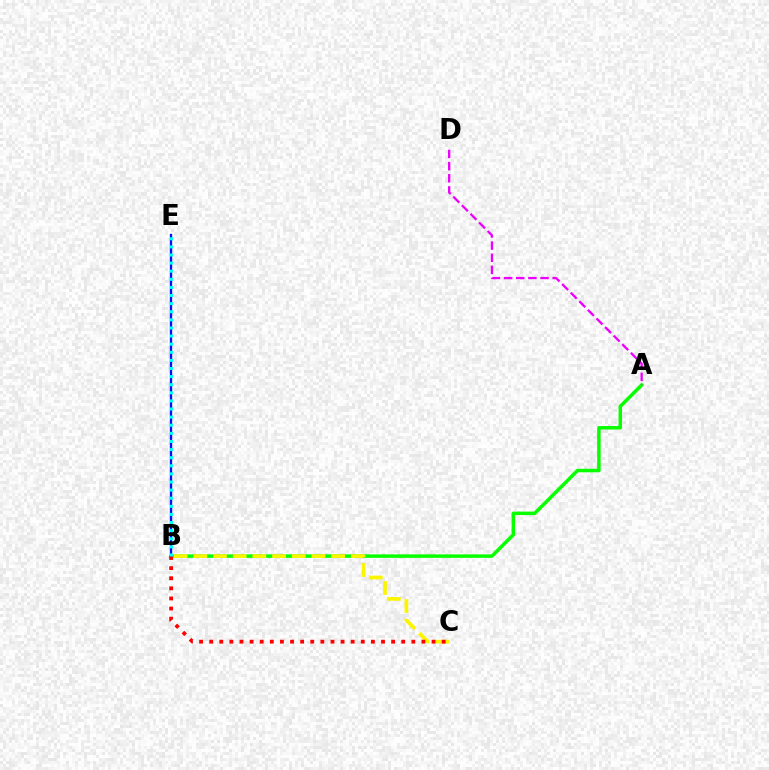{('A', 'B'): [{'color': '#08ff00', 'line_style': 'solid', 'thickness': 2.51}], ('B', 'C'): [{'color': '#fcf500', 'line_style': 'dashed', 'thickness': 2.67}, {'color': '#ff0000', 'line_style': 'dotted', 'thickness': 2.75}], ('B', 'E'): [{'color': '#0010ff', 'line_style': 'solid', 'thickness': 1.67}, {'color': '#00fff6', 'line_style': 'dotted', 'thickness': 2.2}], ('A', 'D'): [{'color': '#ee00ff', 'line_style': 'dashed', 'thickness': 1.65}]}